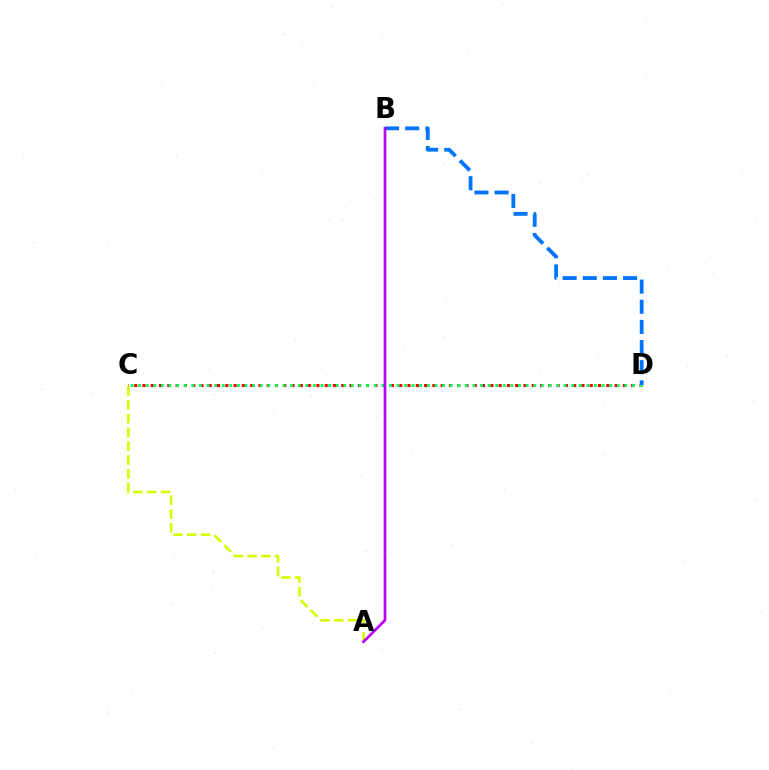{('C', 'D'): [{'color': '#ff0000', 'line_style': 'dotted', 'thickness': 2.25}, {'color': '#00ff5c', 'line_style': 'dotted', 'thickness': 2.06}], ('A', 'C'): [{'color': '#d1ff00', 'line_style': 'dashed', 'thickness': 1.88}], ('B', 'D'): [{'color': '#0074ff', 'line_style': 'dashed', 'thickness': 2.74}], ('A', 'B'): [{'color': '#b900ff', 'line_style': 'solid', 'thickness': 1.96}]}